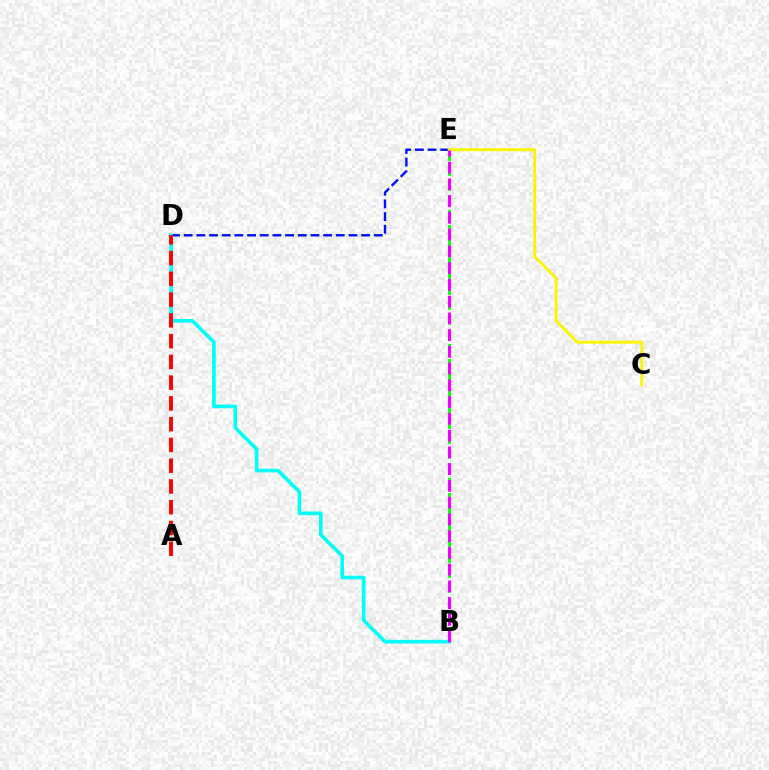{('B', 'E'): [{'color': '#08ff00', 'line_style': 'dashed', 'thickness': 2.02}, {'color': '#ee00ff', 'line_style': 'dashed', 'thickness': 2.28}], ('D', 'E'): [{'color': '#0010ff', 'line_style': 'dashed', 'thickness': 1.72}], ('B', 'D'): [{'color': '#00fff6', 'line_style': 'solid', 'thickness': 2.63}], ('C', 'E'): [{'color': '#fcf500', 'line_style': 'solid', 'thickness': 2.05}], ('A', 'D'): [{'color': '#ff0000', 'line_style': 'dashed', 'thickness': 2.82}]}